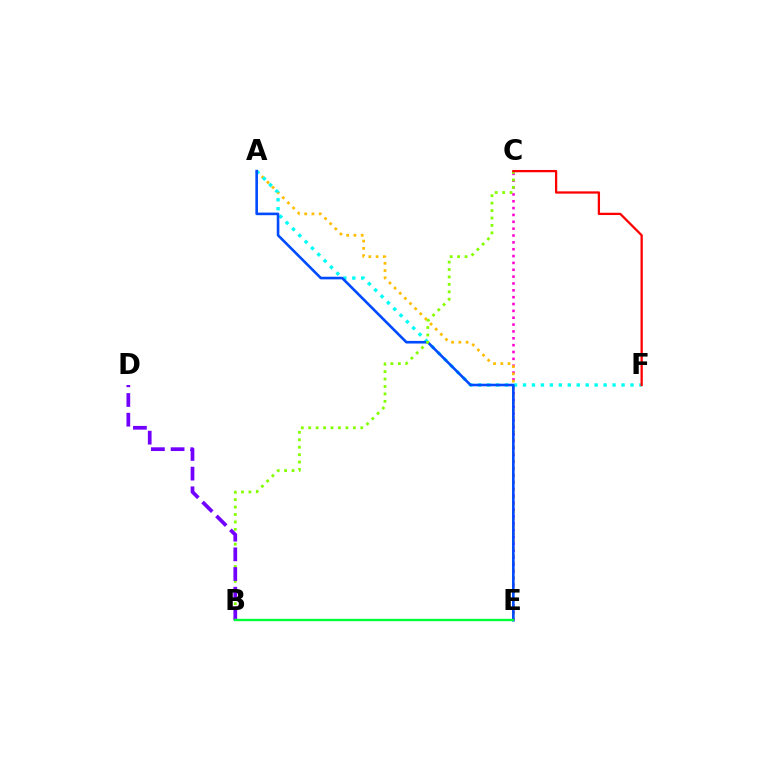{('C', 'E'): [{'color': '#ff00cf', 'line_style': 'dotted', 'thickness': 1.86}], ('A', 'E'): [{'color': '#ffbd00', 'line_style': 'dotted', 'thickness': 1.97}, {'color': '#004bff', 'line_style': 'solid', 'thickness': 1.88}], ('A', 'F'): [{'color': '#00fff6', 'line_style': 'dotted', 'thickness': 2.43}], ('B', 'C'): [{'color': '#84ff00', 'line_style': 'dotted', 'thickness': 2.02}], ('B', 'D'): [{'color': '#7200ff', 'line_style': 'dashed', 'thickness': 2.67}], ('B', 'E'): [{'color': '#00ff39', 'line_style': 'solid', 'thickness': 1.71}], ('C', 'F'): [{'color': '#ff0000', 'line_style': 'solid', 'thickness': 1.65}]}